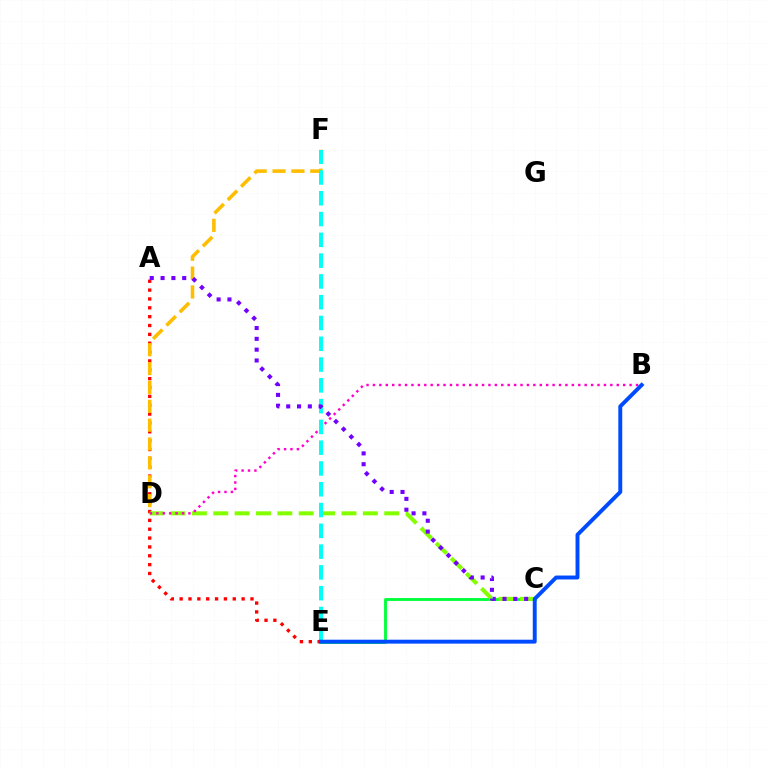{('A', 'E'): [{'color': '#ff0000', 'line_style': 'dotted', 'thickness': 2.41}], ('C', 'E'): [{'color': '#00ff39', 'line_style': 'solid', 'thickness': 2.05}], ('C', 'D'): [{'color': '#84ff00', 'line_style': 'dashed', 'thickness': 2.9}], ('D', 'F'): [{'color': '#ffbd00', 'line_style': 'dashed', 'thickness': 2.56}], ('B', 'D'): [{'color': '#ff00cf', 'line_style': 'dotted', 'thickness': 1.74}], ('E', 'F'): [{'color': '#00fff6', 'line_style': 'dashed', 'thickness': 2.82}], ('B', 'E'): [{'color': '#004bff', 'line_style': 'solid', 'thickness': 2.82}], ('A', 'C'): [{'color': '#7200ff', 'line_style': 'dotted', 'thickness': 2.94}]}